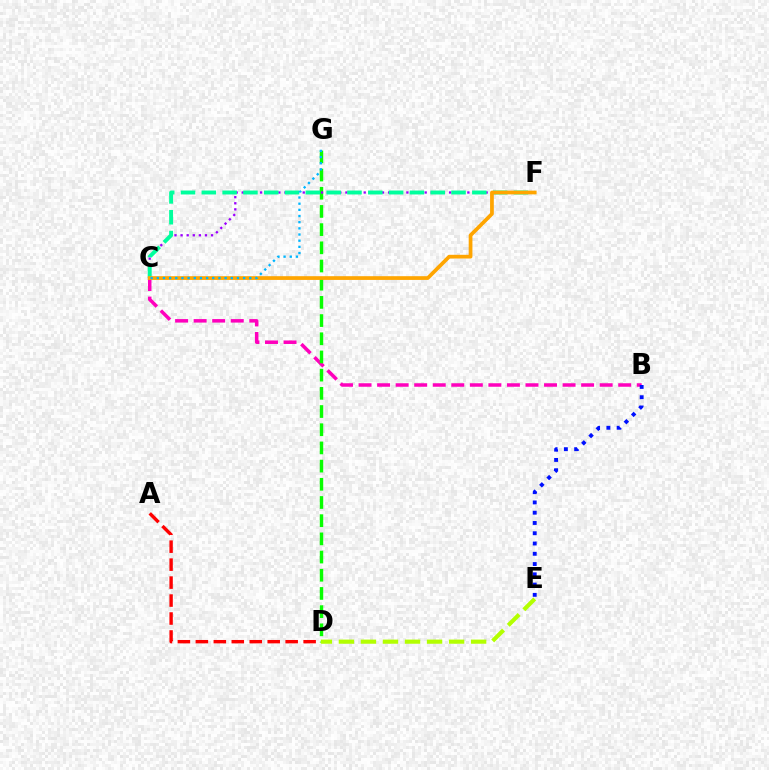{('A', 'D'): [{'color': '#ff0000', 'line_style': 'dashed', 'thickness': 2.44}], ('B', 'C'): [{'color': '#ff00bd', 'line_style': 'dashed', 'thickness': 2.52}], ('B', 'E'): [{'color': '#0010ff', 'line_style': 'dotted', 'thickness': 2.79}], ('D', 'G'): [{'color': '#08ff00', 'line_style': 'dashed', 'thickness': 2.47}], ('C', 'F'): [{'color': '#9b00ff', 'line_style': 'dotted', 'thickness': 1.66}, {'color': '#00ff9d', 'line_style': 'dashed', 'thickness': 2.83}, {'color': '#ffa500', 'line_style': 'solid', 'thickness': 2.69}], ('D', 'E'): [{'color': '#b3ff00', 'line_style': 'dashed', 'thickness': 2.99}], ('C', 'G'): [{'color': '#00b5ff', 'line_style': 'dotted', 'thickness': 1.68}]}